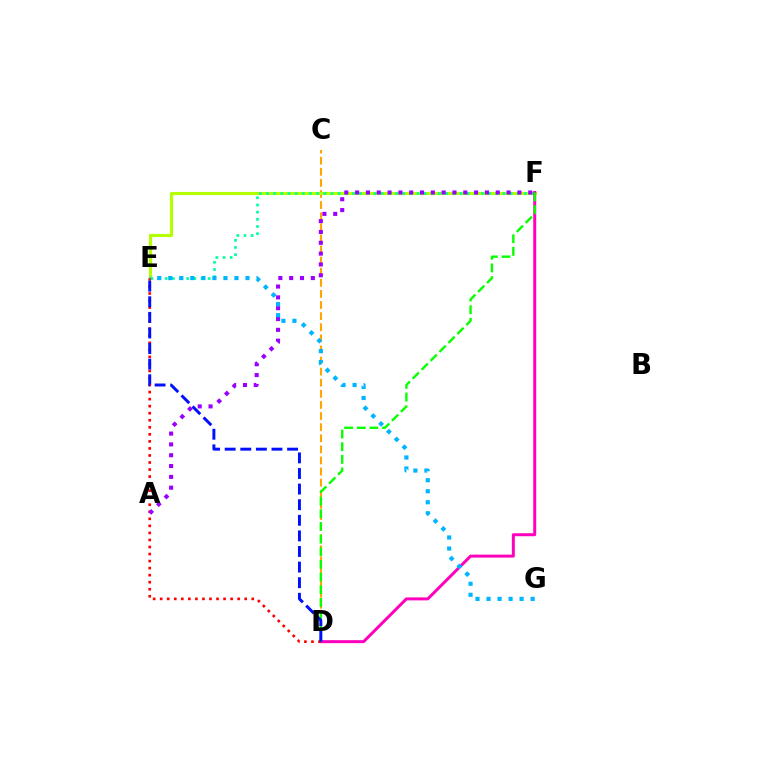{('C', 'D'): [{'color': '#ffa500', 'line_style': 'dashed', 'thickness': 1.51}], ('E', 'F'): [{'color': '#b3ff00', 'line_style': 'solid', 'thickness': 2.26}, {'color': '#00ff9d', 'line_style': 'dotted', 'thickness': 1.95}], ('D', 'F'): [{'color': '#ff00bd', 'line_style': 'solid', 'thickness': 2.15}, {'color': '#08ff00', 'line_style': 'dashed', 'thickness': 1.72}], ('D', 'E'): [{'color': '#ff0000', 'line_style': 'dotted', 'thickness': 1.91}, {'color': '#0010ff', 'line_style': 'dashed', 'thickness': 2.12}], ('A', 'F'): [{'color': '#9b00ff', 'line_style': 'dotted', 'thickness': 2.94}], ('E', 'G'): [{'color': '#00b5ff', 'line_style': 'dotted', 'thickness': 3.0}]}